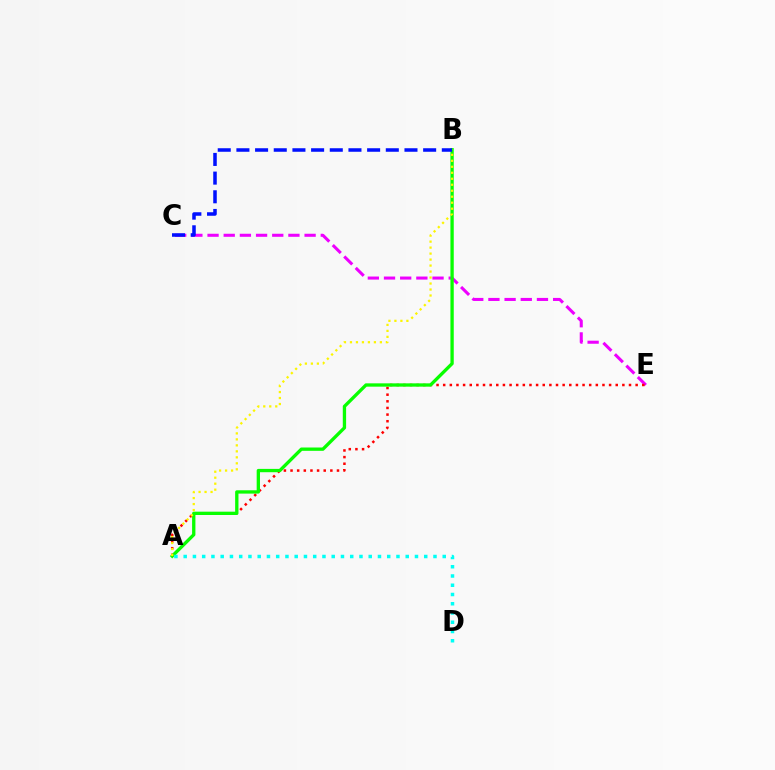{('C', 'E'): [{'color': '#ee00ff', 'line_style': 'dashed', 'thickness': 2.2}], ('A', 'E'): [{'color': '#ff0000', 'line_style': 'dotted', 'thickness': 1.8}], ('A', 'B'): [{'color': '#08ff00', 'line_style': 'solid', 'thickness': 2.39}, {'color': '#fcf500', 'line_style': 'dotted', 'thickness': 1.63}], ('A', 'D'): [{'color': '#00fff6', 'line_style': 'dotted', 'thickness': 2.51}], ('B', 'C'): [{'color': '#0010ff', 'line_style': 'dashed', 'thickness': 2.54}]}